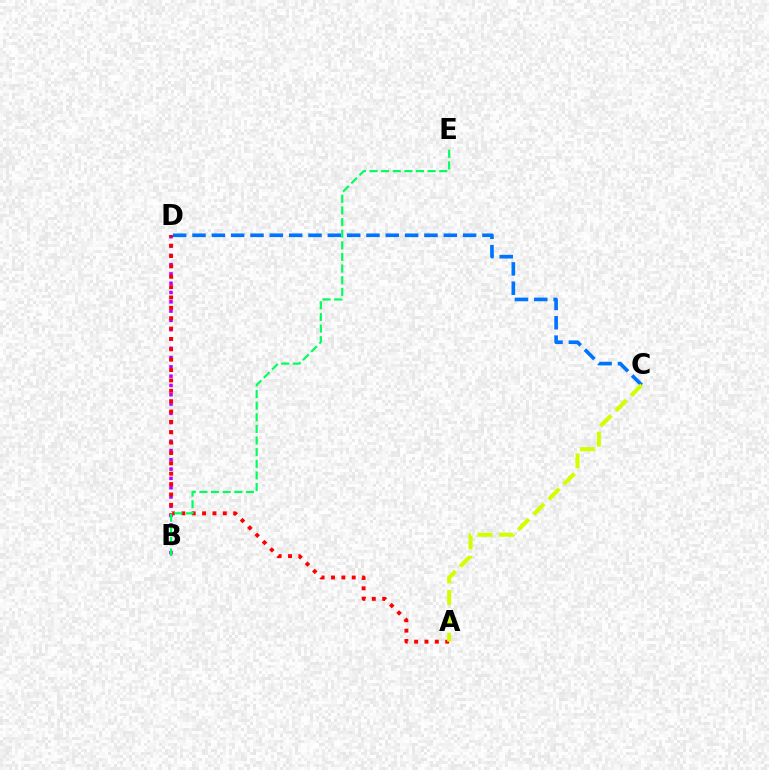{('C', 'D'): [{'color': '#0074ff', 'line_style': 'dashed', 'thickness': 2.63}], ('B', 'D'): [{'color': '#b900ff', 'line_style': 'dotted', 'thickness': 2.53}], ('A', 'D'): [{'color': '#ff0000', 'line_style': 'dotted', 'thickness': 2.82}], ('B', 'E'): [{'color': '#00ff5c', 'line_style': 'dashed', 'thickness': 1.58}], ('A', 'C'): [{'color': '#d1ff00', 'line_style': 'dashed', 'thickness': 2.92}]}